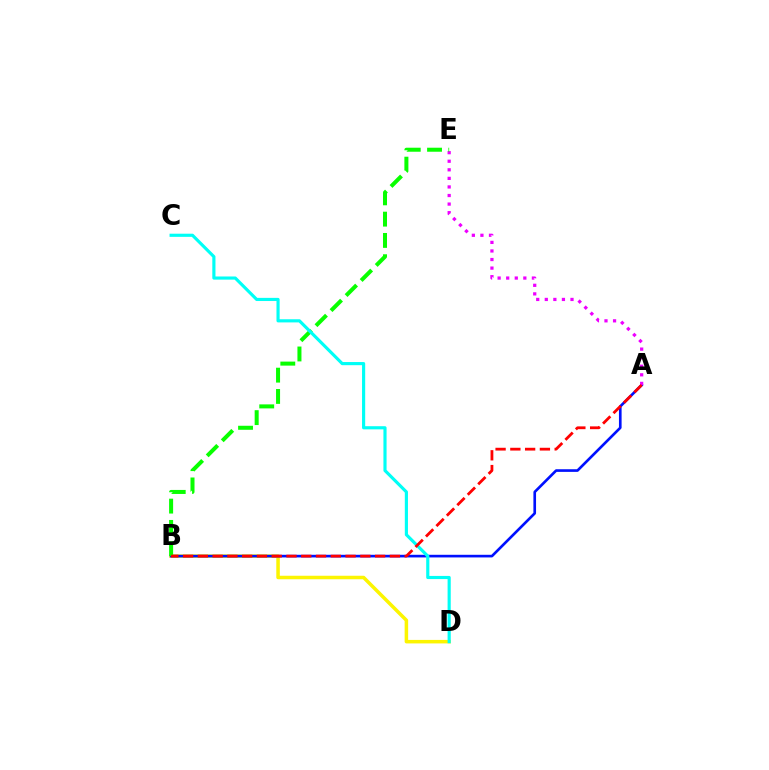{('B', 'D'): [{'color': '#fcf500', 'line_style': 'solid', 'thickness': 2.53}], ('A', 'B'): [{'color': '#0010ff', 'line_style': 'solid', 'thickness': 1.91}, {'color': '#ff0000', 'line_style': 'dashed', 'thickness': 2.01}], ('A', 'E'): [{'color': '#ee00ff', 'line_style': 'dotted', 'thickness': 2.33}], ('B', 'E'): [{'color': '#08ff00', 'line_style': 'dashed', 'thickness': 2.89}], ('C', 'D'): [{'color': '#00fff6', 'line_style': 'solid', 'thickness': 2.27}]}